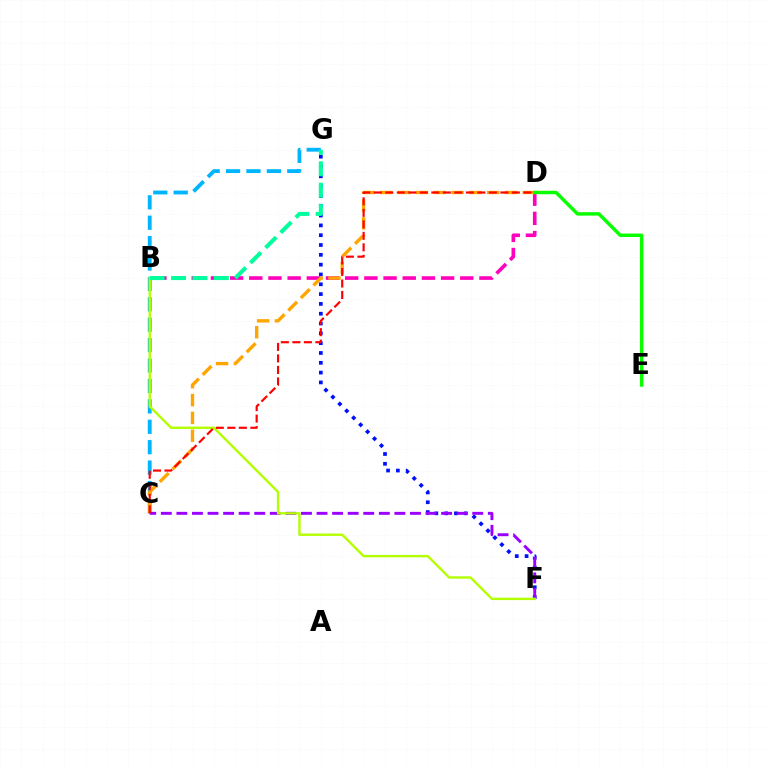{('B', 'D'): [{'color': '#ff00bd', 'line_style': 'dashed', 'thickness': 2.61}], ('C', 'G'): [{'color': '#00b5ff', 'line_style': 'dashed', 'thickness': 2.77}], ('F', 'G'): [{'color': '#0010ff', 'line_style': 'dotted', 'thickness': 2.67}], ('C', 'D'): [{'color': '#ffa500', 'line_style': 'dashed', 'thickness': 2.42}, {'color': '#ff0000', 'line_style': 'dashed', 'thickness': 1.56}], ('C', 'F'): [{'color': '#9b00ff', 'line_style': 'dashed', 'thickness': 2.12}], ('B', 'F'): [{'color': '#b3ff00', 'line_style': 'solid', 'thickness': 1.72}], ('D', 'E'): [{'color': '#08ff00', 'line_style': 'solid', 'thickness': 2.48}], ('B', 'G'): [{'color': '#00ff9d', 'line_style': 'dashed', 'thickness': 2.91}]}